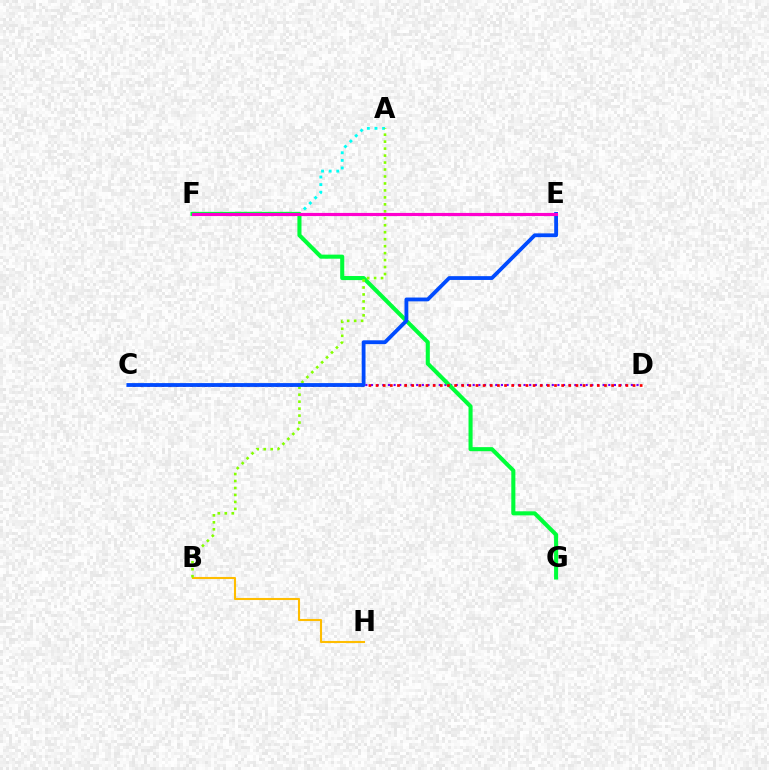{('C', 'D'): [{'color': '#7200ff', 'line_style': 'dotted', 'thickness': 1.53}, {'color': '#ff0000', 'line_style': 'dotted', 'thickness': 1.94}], ('A', 'F'): [{'color': '#00fff6', 'line_style': 'dotted', 'thickness': 2.07}], ('F', 'G'): [{'color': '#00ff39', 'line_style': 'solid', 'thickness': 2.93}], ('B', 'H'): [{'color': '#ffbd00', 'line_style': 'solid', 'thickness': 1.51}], ('A', 'B'): [{'color': '#84ff00', 'line_style': 'dotted', 'thickness': 1.89}], ('C', 'E'): [{'color': '#004bff', 'line_style': 'solid', 'thickness': 2.74}], ('E', 'F'): [{'color': '#ff00cf', 'line_style': 'solid', 'thickness': 2.26}]}